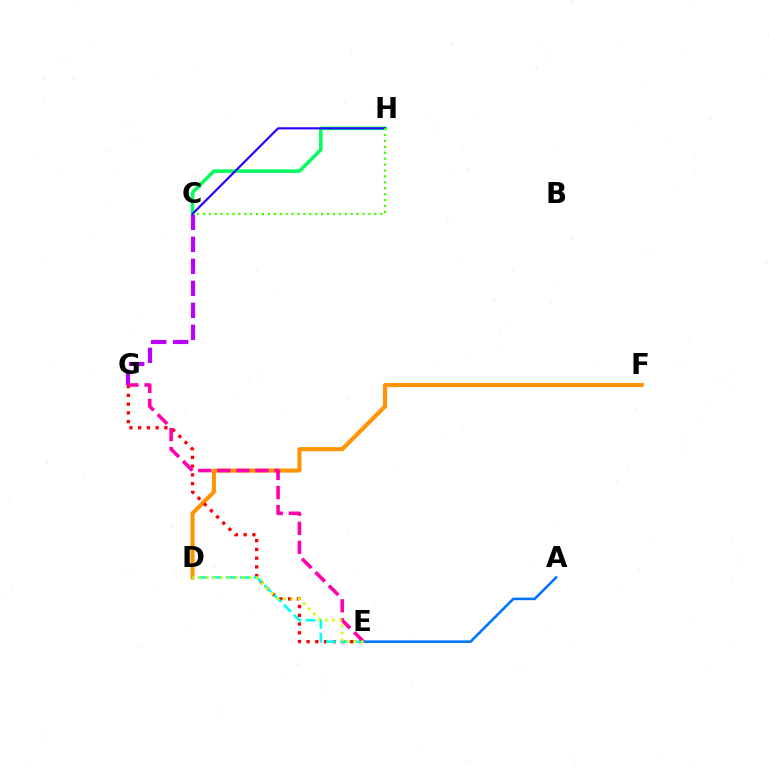{('D', 'F'): [{'color': '#ff9400', 'line_style': 'solid', 'thickness': 2.95}], ('E', 'G'): [{'color': '#ff0000', 'line_style': 'dotted', 'thickness': 2.38}, {'color': '#ff00ac', 'line_style': 'dashed', 'thickness': 2.59}], ('D', 'E'): [{'color': '#00fff6', 'line_style': 'dashed', 'thickness': 1.89}, {'color': '#d1ff00', 'line_style': 'dotted', 'thickness': 1.95}], ('C', 'H'): [{'color': '#00ff5c', 'line_style': 'solid', 'thickness': 2.54}, {'color': '#2500ff', 'line_style': 'solid', 'thickness': 1.55}, {'color': '#3dff00', 'line_style': 'dotted', 'thickness': 1.61}], ('C', 'G'): [{'color': '#b900ff', 'line_style': 'dashed', 'thickness': 2.99}], ('A', 'E'): [{'color': '#0074ff', 'line_style': 'solid', 'thickness': 1.84}]}